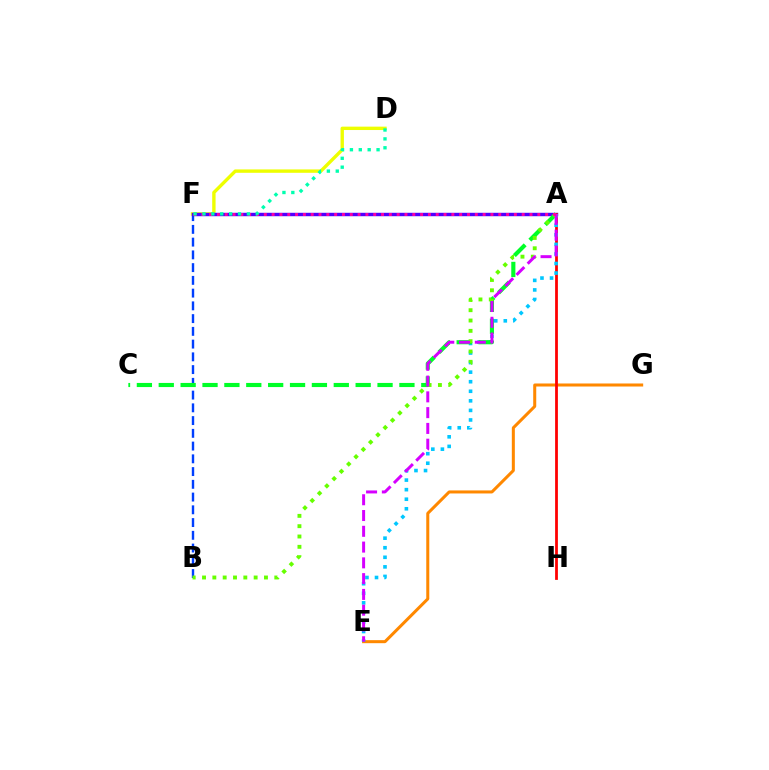{('B', 'F'): [{'color': '#003fff', 'line_style': 'dashed', 'thickness': 1.73}], ('E', 'G'): [{'color': '#ff8800', 'line_style': 'solid', 'thickness': 2.18}], ('D', 'F'): [{'color': '#eeff00', 'line_style': 'solid', 'thickness': 2.43}, {'color': '#00ffaf', 'line_style': 'dotted', 'thickness': 2.41}], ('A', 'F'): [{'color': '#4f00ff', 'line_style': 'solid', 'thickness': 2.47}, {'color': '#ff00a0', 'line_style': 'dotted', 'thickness': 2.12}], ('A', 'H'): [{'color': '#ff0000', 'line_style': 'solid', 'thickness': 2.0}], ('A', 'E'): [{'color': '#00c7ff', 'line_style': 'dotted', 'thickness': 2.6}, {'color': '#d600ff', 'line_style': 'dashed', 'thickness': 2.14}], ('A', 'C'): [{'color': '#00ff27', 'line_style': 'dashed', 'thickness': 2.97}], ('A', 'B'): [{'color': '#66ff00', 'line_style': 'dotted', 'thickness': 2.8}]}